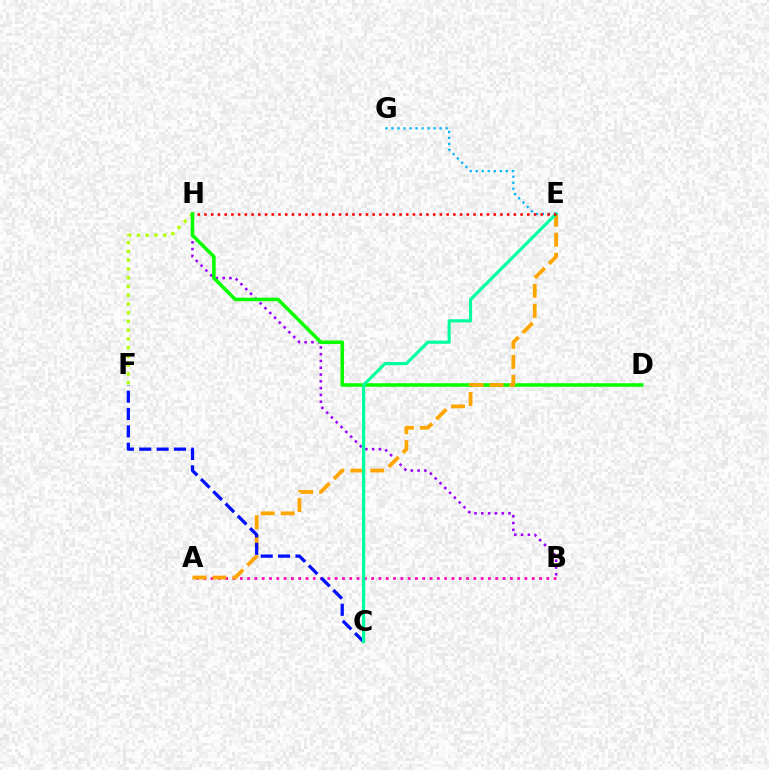{('B', 'H'): [{'color': '#9b00ff', 'line_style': 'dotted', 'thickness': 1.84}], ('A', 'B'): [{'color': '#ff00bd', 'line_style': 'dotted', 'thickness': 1.98}], ('F', 'H'): [{'color': '#b3ff00', 'line_style': 'dotted', 'thickness': 2.38}], ('D', 'H'): [{'color': '#08ff00', 'line_style': 'solid', 'thickness': 2.55}], ('A', 'E'): [{'color': '#ffa500', 'line_style': 'dashed', 'thickness': 2.71}], ('C', 'F'): [{'color': '#0010ff', 'line_style': 'dashed', 'thickness': 2.36}], ('C', 'E'): [{'color': '#00ff9d', 'line_style': 'solid', 'thickness': 2.27}], ('E', 'G'): [{'color': '#00b5ff', 'line_style': 'dotted', 'thickness': 1.64}], ('E', 'H'): [{'color': '#ff0000', 'line_style': 'dotted', 'thickness': 1.83}]}